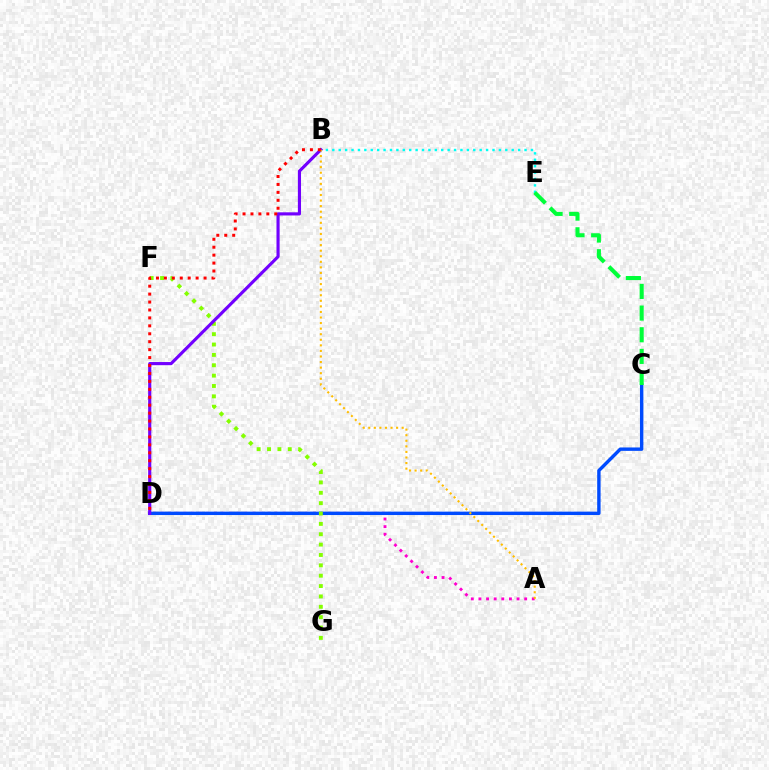{('A', 'D'): [{'color': '#ff00cf', 'line_style': 'dotted', 'thickness': 2.07}], ('B', 'E'): [{'color': '#00fff6', 'line_style': 'dotted', 'thickness': 1.74}], ('C', 'D'): [{'color': '#004bff', 'line_style': 'solid', 'thickness': 2.45}], ('F', 'G'): [{'color': '#84ff00', 'line_style': 'dotted', 'thickness': 2.82}], ('B', 'D'): [{'color': '#7200ff', 'line_style': 'solid', 'thickness': 2.26}, {'color': '#ff0000', 'line_style': 'dotted', 'thickness': 2.16}], ('A', 'B'): [{'color': '#ffbd00', 'line_style': 'dotted', 'thickness': 1.51}], ('C', 'E'): [{'color': '#00ff39', 'line_style': 'dashed', 'thickness': 2.94}]}